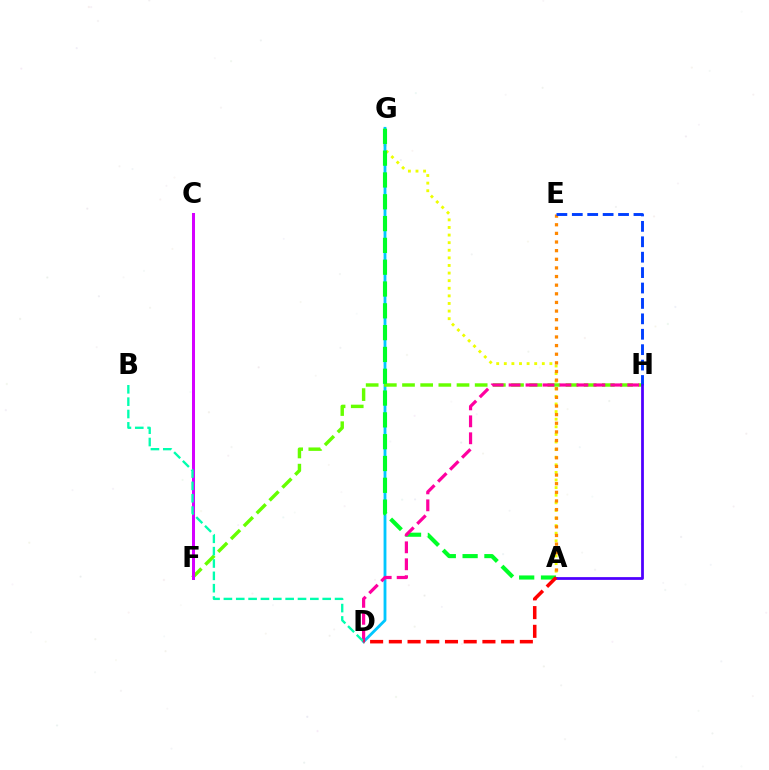{('A', 'G'): [{'color': '#eeff00', 'line_style': 'dotted', 'thickness': 2.07}, {'color': '#00ff27', 'line_style': 'dashed', 'thickness': 2.96}], ('A', 'E'): [{'color': '#ff8800', 'line_style': 'dotted', 'thickness': 2.35}], ('D', 'G'): [{'color': '#00c7ff', 'line_style': 'solid', 'thickness': 2.04}], ('F', 'H'): [{'color': '#66ff00', 'line_style': 'dashed', 'thickness': 2.47}], ('D', 'H'): [{'color': '#ff00a0', 'line_style': 'dashed', 'thickness': 2.3}], ('C', 'F'): [{'color': '#d600ff', 'line_style': 'solid', 'thickness': 2.17}], ('B', 'D'): [{'color': '#00ffaf', 'line_style': 'dashed', 'thickness': 1.68}], ('E', 'H'): [{'color': '#003fff', 'line_style': 'dashed', 'thickness': 2.09}], ('A', 'H'): [{'color': '#4f00ff', 'line_style': 'solid', 'thickness': 1.99}], ('A', 'D'): [{'color': '#ff0000', 'line_style': 'dashed', 'thickness': 2.54}]}